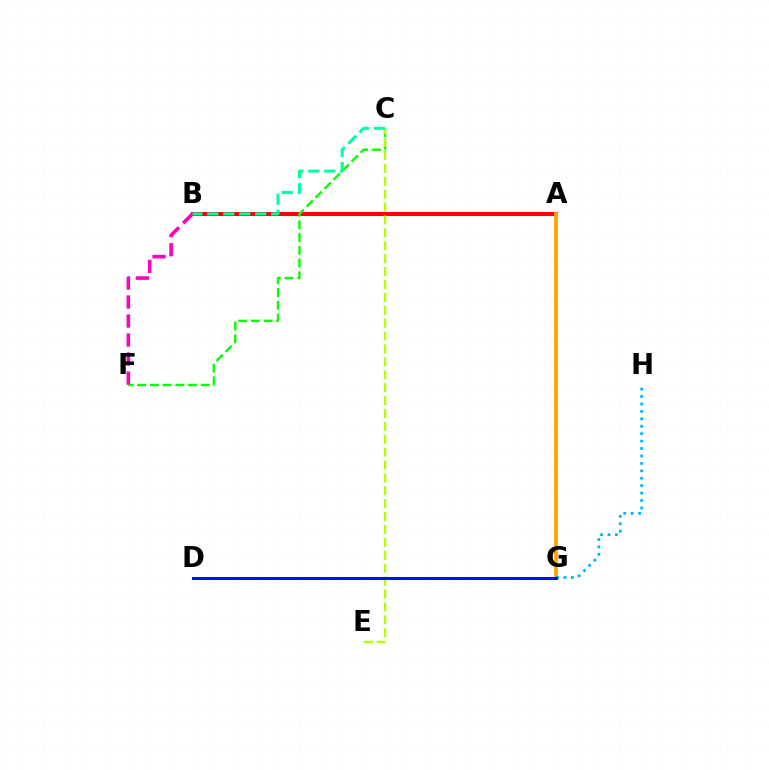{('A', 'B'): [{'color': '#9b00ff', 'line_style': 'solid', 'thickness': 2.68}, {'color': '#ff0000', 'line_style': 'solid', 'thickness': 2.94}], ('A', 'G'): [{'color': '#ffa500', 'line_style': 'solid', 'thickness': 2.72}], ('C', 'F'): [{'color': '#08ff00', 'line_style': 'dashed', 'thickness': 1.73}], ('B', 'F'): [{'color': '#ff00bd', 'line_style': 'dashed', 'thickness': 2.58}], ('C', 'E'): [{'color': '#b3ff00', 'line_style': 'dashed', 'thickness': 1.75}], ('G', 'H'): [{'color': '#00b5ff', 'line_style': 'dotted', 'thickness': 2.02}], ('B', 'C'): [{'color': '#00ff9d', 'line_style': 'dashed', 'thickness': 2.17}], ('D', 'G'): [{'color': '#0010ff', 'line_style': 'solid', 'thickness': 2.15}]}